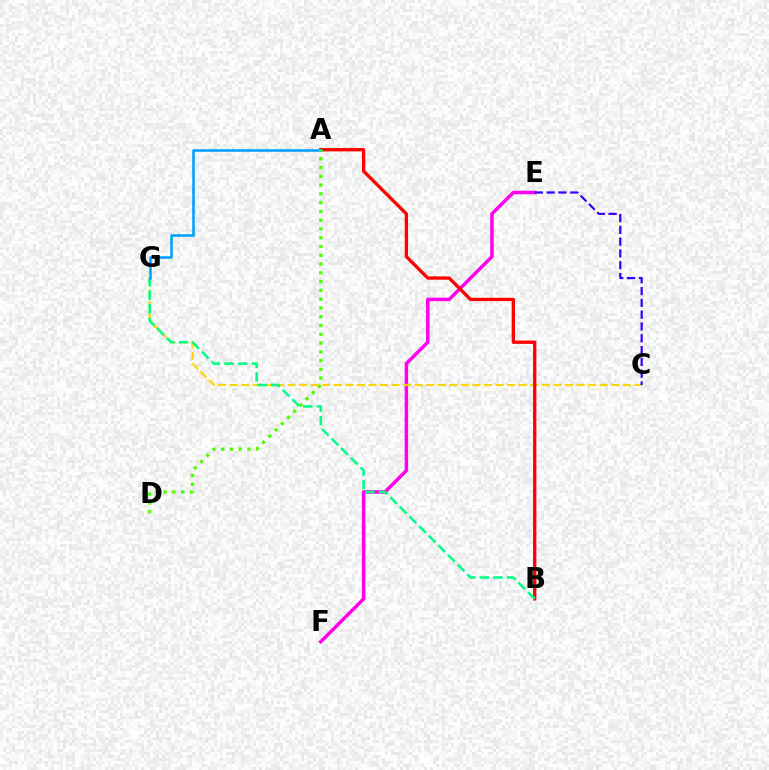{('E', 'F'): [{'color': '#ff00ed', 'line_style': 'solid', 'thickness': 2.51}], ('C', 'G'): [{'color': '#ffd500', 'line_style': 'dashed', 'thickness': 1.57}], ('A', 'B'): [{'color': '#ff0000', 'line_style': 'solid', 'thickness': 2.4}], ('B', 'G'): [{'color': '#00ff86', 'line_style': 'dashed', 'thickness': 1.85}], ('C', 'E'): [{'color': '#3700ff', 'line_style': 'dashed', 'thickness': 1.6}], ('A', 'G'): [{'color': '#009eff', 'line_style': 'solid', 'thickness': 1.83}], ('A', 'D'): [{'color': '#4fff00', 'line_style': 'dotted', 'thickness': 2.38}]}